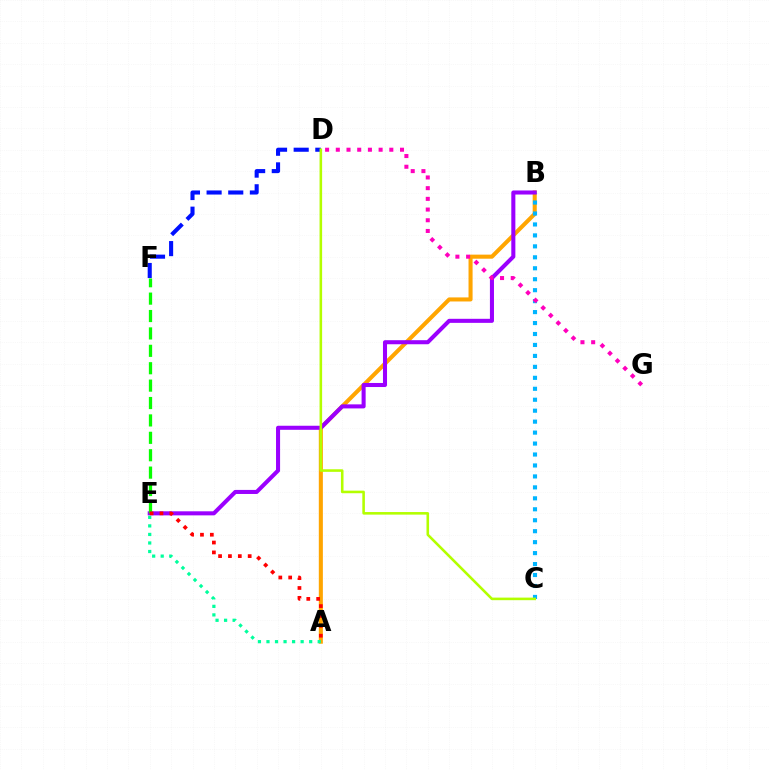{('A', 'B'): [{'color': '#ffa500', 'line_style': 'solid', 'thickness': 2.93}], ('B', 'C'): [{'color': '#00b5ff', 'line_style': 'dotted', 'thickness': 2.98}], ('D', 'F'): [{'color': '#0010ff', 'line_style': 'dashed', 'thickness': 2.94}], ('B', 'E'): [{'color': '#9b00ff', 'line_style': 'solid', 'thickness': 2.92}], ('C', 'D'): [{'color': '#b3ff00', 'line_style': 'solid', 'thickness': 1.86}], ('D', 'G'): [{'color': '#ff00bd', 'line_style': 'dotted', 'thickness': 2.91}], ('E', 'F'): [{'color': '#08ff00', 'line_style': 'dashed', 'thickness': 2.36}], ('A', 'E'): [{'color': '#00ff9d', 'line_style': 'dotted', 'thickness': 2.32}, {'color': '#ff0000', 'line_style': 'dotted', 'thickness': 2.68}]}